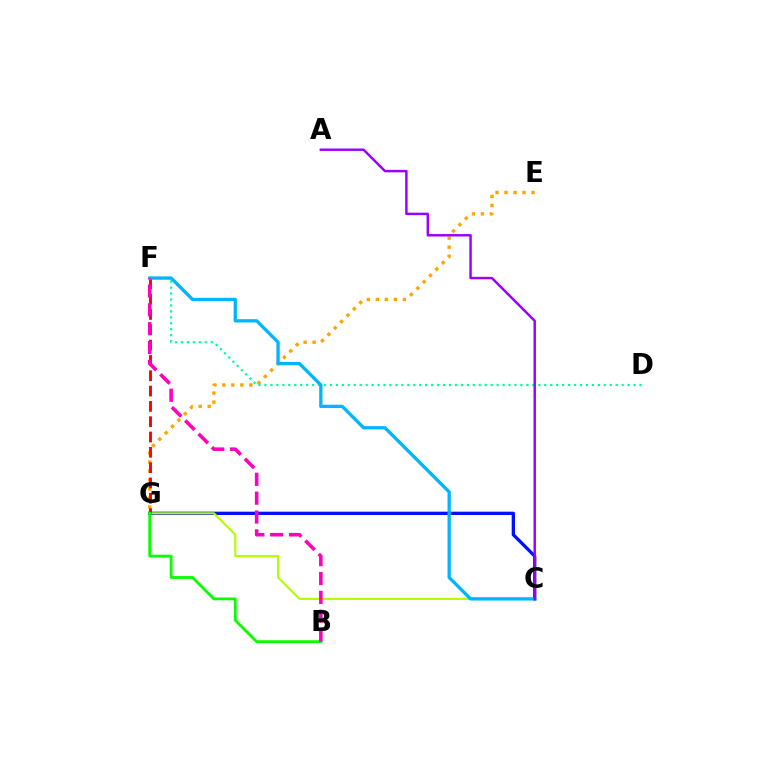{('E', 'G'): [{'color': '#ffa500', 'line_style': 'dotted', 'thickness': 2.45}], ('C', 'G'): [{'color': '#0010ff', 'line_style': 'solid', 'thickness': 2.37}, {'color': '#b3ff00', 'line_style': 'solid', 'thickness': 1.53}], ('D', 'F'): [{'color': '#00ff9d', 'line_style': 'dotted', 'thickness': 1.62}], ('F', 'G'): [{'color': '#ff0000', 'line_style': 'dashed', 'thickness': 2.08}], ('C', 'F'): [{'color': '#00b5ff', 'line_style': 'solid', 'thickness': 2.37}], ('A', 'C'): [{'color': '#9b00ff', 'line_style': 'solid', 'thickness': 1.77}], ('B', 'G'): [{'color': '#08ff00', 'line_style': 'solid', 'thickness': 2.03}], ('B', 'F'): [{'color': '#ff00bd', 'line_style': 'dashed', 'thickness': 2.56}]}